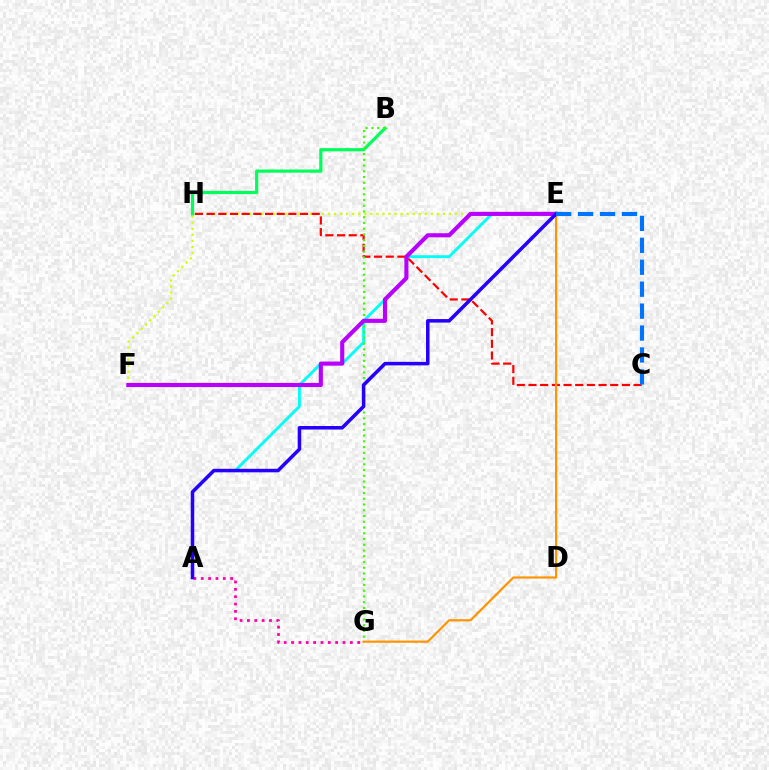{('E', 'F'): [{'color': '#d1ff00', 'line_style': 'dotted', 'thickness': 1.64}, {'color': '#b900ff', 'line_style': 'solid', 'thickness': 2.96}], ('B', 'H'): [{'color': '#00ff5c', 'line_style': 'solid', 'thickness': 2.3}], ('C', 'H'): [{'color': '#ff0000', 'line_style': 'dashed', 'thickness': 1.59}], ('A', 'G'): [{'color': '#ff00ac', 'line_style': 'dotted', 'thickness': 2.0}], ('A', 'E'): [{'color': '#00fff6', 'line_style': 'solid', 'thickness': 2.07}, {'color': '#2500ff', 'line_style': 'solid', 'thickness': 2.53}], ('B', 'G'): [{'color': '#3dff00', 'line_style': 'dotted', 'thickness': 1.56}], ('E', 'G'): [{'color': '#ff9400', 'line_style': 'solid', 'thickness': 1.58}], ('C', 'E'): [{'color': '#0074ff', 'line_style': 'dashed', 'thickness': 2.98}]}